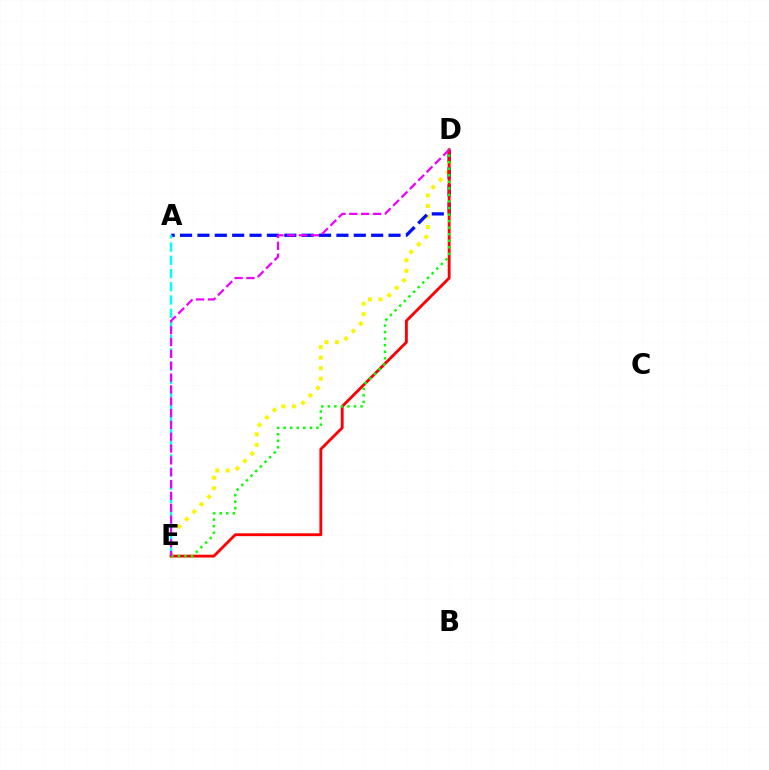{('D', 'E'): [{'color': '#fcf500', 'line_style': 'dotted', 'thickness': 2.86}, {'color': '#ff0000', 'line_style': 'solid', 'thickness': 2.04}, {'color': '#08ff00', 'line_style': 'dotted', 'thickness': 1.78}, {'color': '#ee00ff', 'line_style': 'dashed', 'thickness': 1.61}], ('A', 'D'): [{'color': '#0010ff', 'line_style': 'dashed', 'thickness': 2.36}], ('A', 'E'): [{'color': '#00fff6', 'line_style': 'dashed', 'thickness': 1.8}]}